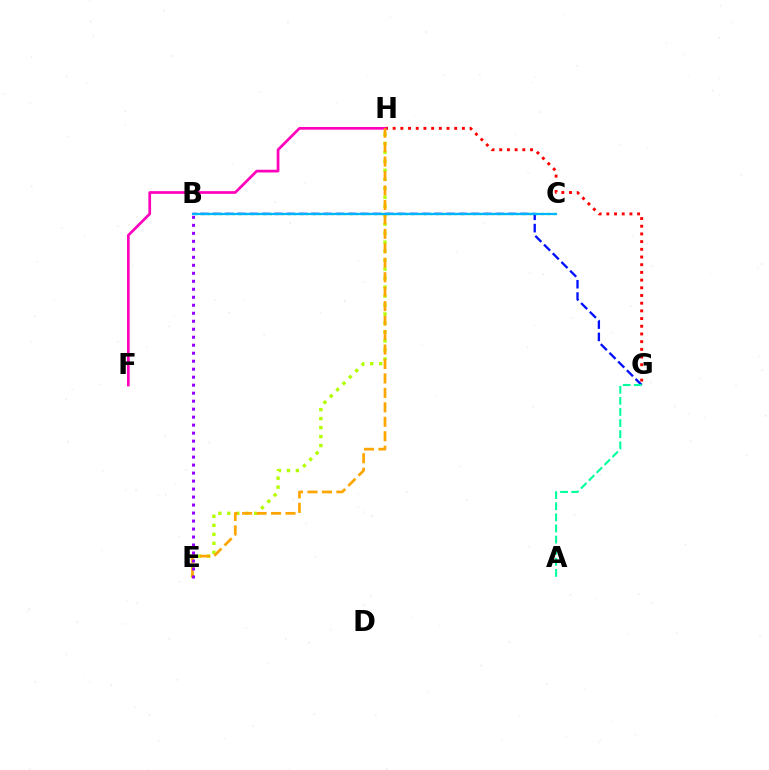{('B', 'C'): [{'color': '#08ff00', 'line_style': 'dotted', 'thickness': 1.68}, {'color': '#00b5ff', 'line_style': 'solid', 'thickness': 1.58}], ('E', 'H'): [{'color': '#b3ff00', 'line_style': 'dotted', 'thickness': 2.44}, {'color': '#ffa500', 'line_style': 'dashed', 'thickness': 1.96}], ('G', 'H'): [{'color': '#ff0000', 'line_style': 'dotted', 'thickness': 2.09}], ('F', 'H'): [{'color': '#ff00bd', 'line_style': 'solid', 'thickness': 1.94}], ('B', 'G'): [{'color': '#0010ff', 'line_style': 'dashed', 'thickness': 1.67}], ('B', 'E'): [{'color': '#9b00ff', 'line_style': 'dotted', 'thickness': 2.17}], ('A', 'G'): [{'color': '#00ff9d', 'line_style': 'dashed', 'thickness': 1.51}]}